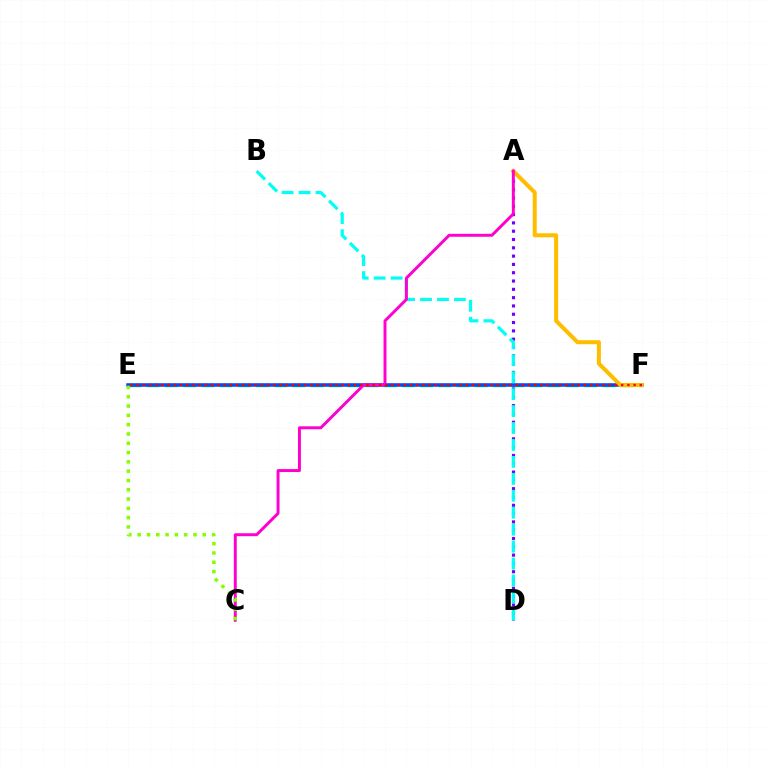{('E', 'F'): [{'color': '#00ff39', 'line_style': 'dashed', 'thickness': 2.48}, {'color': '#004bff', 'line_style': 'solid', 'thickness': 2.54}, {'color': '#ff0000', 'line_style': 'dotted', 'thickness': 1.69}], ('A', 'D'): [{'color': '#7200ff', 'line_style': 'dotted', 'thickness': 2.26}], ('B', 'D'): [{'color': '#00fff6', 'line_style': 'dashed', 'thickness': 2.3}], ('A', 'F'): [{'color': '#ffbd00', 'line_style': 'solid', 'thickness': 2.9}], ('A', 'C'): [{'color': '#ff00cf', 'line_style': 'solid', 'thickness': 2.12}], ('C', 'E'): [{'color': '#84ff00', 'line_style': 'dotted', 'thickness': 2.53}]}